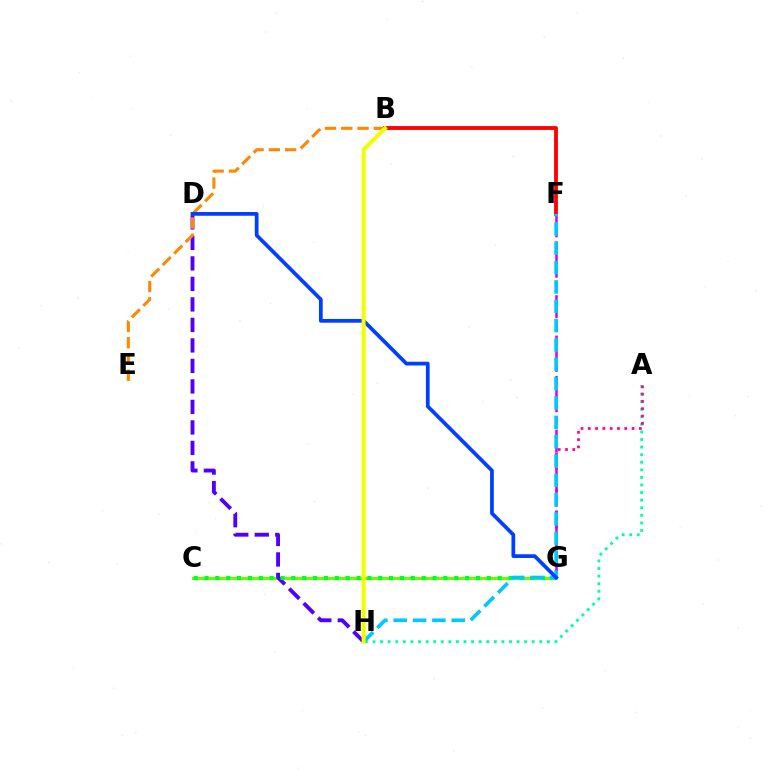{('C', 'G'): [{'color': '#66ff00', 'line_style': 'solid', 'thickness': 2.21}, {'color': '#00ff27', 'line_style': 'dotted', 'thickness': 2.95}], ('D', 'H'): [{'color': '#4f00ff', 'line_style': 'dashed', 'thickness': 2.79}], ('B', 'F'): [{'color': '#ff0000', 'line_style': 'solid', 'thickness': 2.75}], ('A', 'H'): [{'color': '#00ffaf', 'line_style': 'dotted', 'thickness': 2.06}], ('B', 'E'): [{'color': '#ff8800', 'line_style': 'dashed', 'thickness': 2.21}], ('A', 'G'): [{'color': '#ff00a0', 'line_style': 'dotted', 'thickness': 1.98}], ('F', 'G'): [{'color': '#d600ff', 'line_style': 'dashed', 'thickness': 1.83}], ('F', 'H'): [{'color': '#00c7ff', 'line_style': 'dashed', 'thickness': 2.63}], ('D', 'G'): [{'color': '#003fff', 'line_style': 'solid', 'thickness': 2.69}], ('B', 'H'): [{'color': '#eeff00', 'line_style': 'solid', 'thickness': 2.88}]}